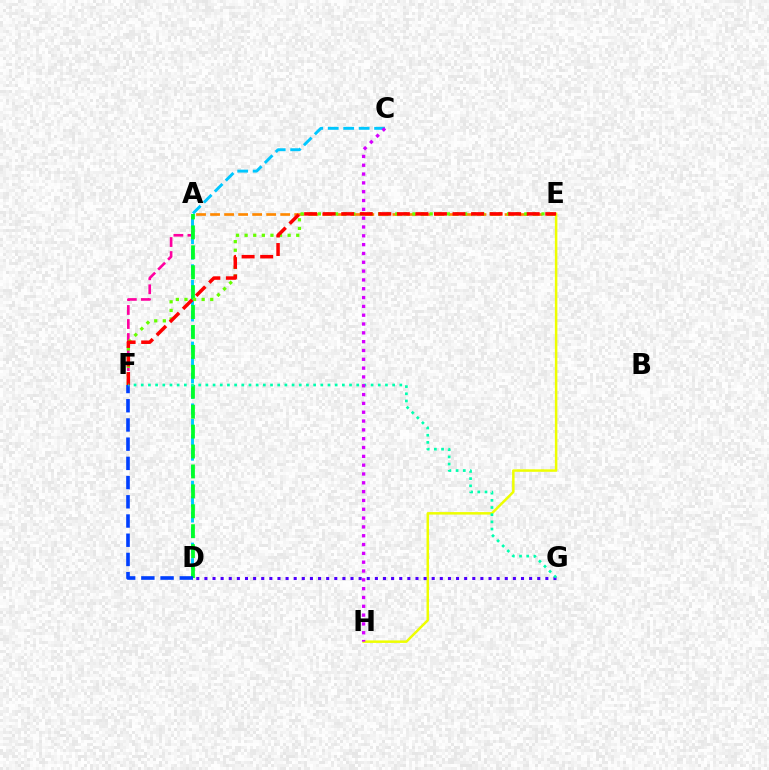{('A', 'F'): [{'color': '#ff00a0', 'line_style': 'dashed', 'thickness': 1.91}], ('A', 'E'): [{'color': '#ff8800', 'line_style': 'dashed', 'thickness': 1.9}], ('E', 'H'): [{'color': '#eeff00', 'line_style': 'solid', 'thickness': 1.8}], ('C', 'D'): [{'color': '#00c7ff', 'line_style': 'dashed', 'thickness': 2.1}], ('A', 'D'): [{'color': '#00ff27', 'line_style': 'dashed', 'thickness': 2.71}], ('D', 'G'): [{'color': '#4f00ff', 'line_style': 'dotted', 'thickness': 2.21}], ('D', 'F'): [{'color': '#003fff', 'line_style': 'dashed', 'thickness': 2.61}], ('E', 'F'): [{'color': '#66ff00', 'line_style': 'dotted', 'thickness': 2.34}, {'color': '#ff0000', 'line_style': 'dashed', 'thickness': 2.52}], ('F', 'G'): [{'color': '#00ffaf', 'line_style': 'dotted', 'thickness': 1.95}], ('C', 'H'): [{'color': '#d600ff', 'line_style': 'dotted', 'thickness': 2.4}]}